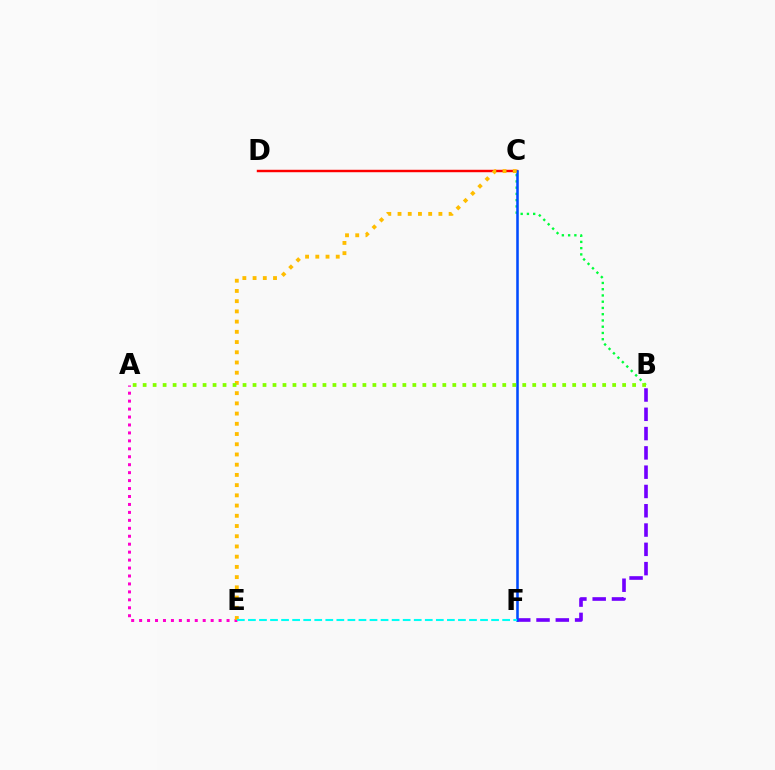{('C', 'D'): [{'color': '#ff0000', 'line_style': 'solid', 'thickness': 1.76}], ('A', 'E'): [{'color': '#ff00cf', 'line_style': 'dotted', 'thickness': 2.16}], ('B', 'F'): [{'color': '#7200ff', 'line_style': 'dashed', 'thickness': 2.62}], ('B', 'C'): [{'color': '#00ff39', 'line_style': 'dotted', 'thickness': 1.7}], ('C', 'F'): [{'color': '#004bff', 'line_style': 'solid', 'thickness': 1.84}], ('C', 'E'): [{'color': '#ffbd00', 'line_style': 'dotted', 'thickness': 2.78}], ('E', 'F'): [{'color': '#00fff6', 'line_style': 'dashed', 'thickness': 1.5}], ('A', 'B'): [{'color': '#84ff00', 'line_style': 'dotted', 'thickness': 2.71}]}